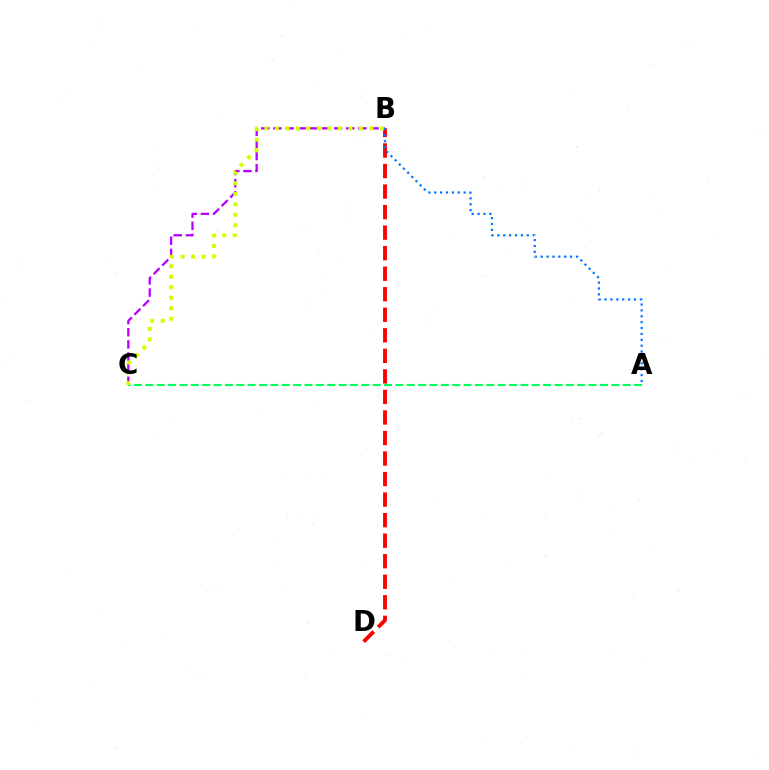{('A', 'C'): [{'color': '#00ff5c', 'line_style': 'dashed', 'thickness': 1.54}], ('B', 'C'): [{'color': '#b900ff', 'line_style': 'dashed', 'thickness': 1.65}, {'color': '#d1ff00', 'line_style': 'dotted', 'thickness': 2.85}], ('B', 'D'): [{'color': '#ff0000', 'line_style': 'dashed', 'thickness': 2.79}], ('A', 'B'): [{'color': '#0074ff', 'line_style': 'dotted', 'thickness': 1.6}]}